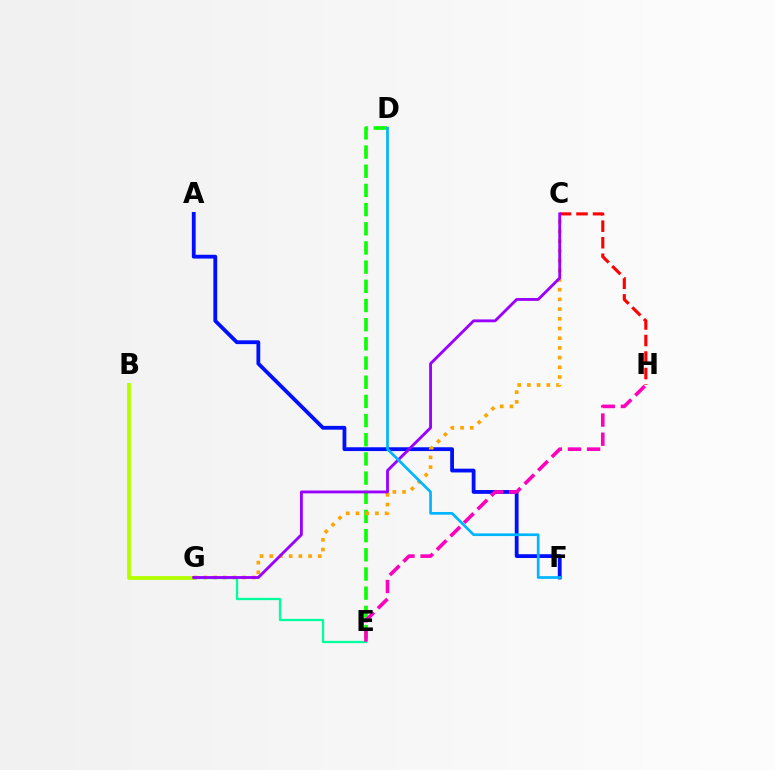{('C', 'H'): [{'color': '#ff0000', 'line_style': 'dashed', 'thickness': 2.25}], ('D', 'E'): [{'color': '#08ff00', 'line_style': 'dashed', 'thickness': 2.61}], ('A', 'F'): [{'color': '#0010ff', 'line_style': 'solid', 'thickness': 2.74}], ('B', 'G'): [{'color': '#b3ff00', 'line_style': 'solid', 'thickness': 2.78}], ('C', 'G'): [{'color': '#ffa500', 'line_style': 'dotted', 'thickness': 2.64}, {'color': '#9b00ff', 'line_style': 'solid', 'thickness': 2.05}], ('E', 'G'): [{'color': '#00ff9d', 'line_style': 'solid', 'thickness': 1.65}], ('E', 'H'): [{'color': '#ff00bd', 'line_style': 'dashed', 'thickness': 2.6}], ('D', 'F'): [{'color': '#00b5ff', 'line_style': 'solid', 'thickness': 1.94}]}